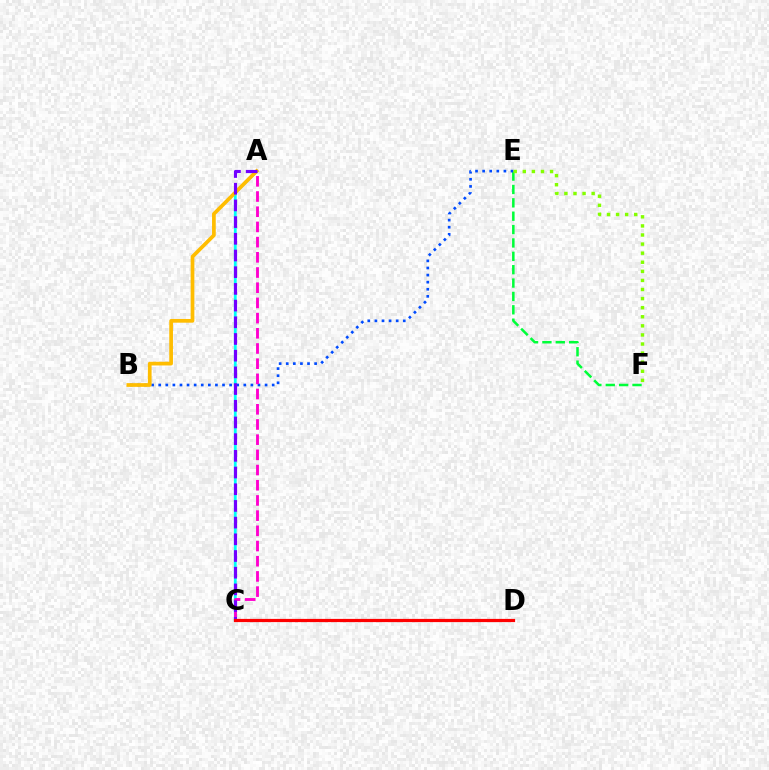{('E', 'F'): [{'color': '#00ff39', 'line_style': 'dashed', 'thickness': 1.82}, {'color': '#84ff00', 'line_style': 'dotted', 'thickness': 2.47}], ('A', 'C'): [{'color': '#00fff6', 'line_style': 'solid', 'thickness': 2.02}, {'color': '#ff00cf', 'line_style': 'dashed', 'thickness': 2.06}, {'color': '#7200ff', 'line_style': 'dashed', 'thickness': 2.27}], ('B', 'E'): [{'color': '#004bff', 'line_style': 'dotted', 'thickness': 1.93}], ('A', 'B'): [{'color': '#ffbd00', 'line_style': 'solid', 'thickness': 2.67}], ('C', 'D'): [{'color': '#ff0000', 'line_style': 'solid', 'thickness': 2.31}]}